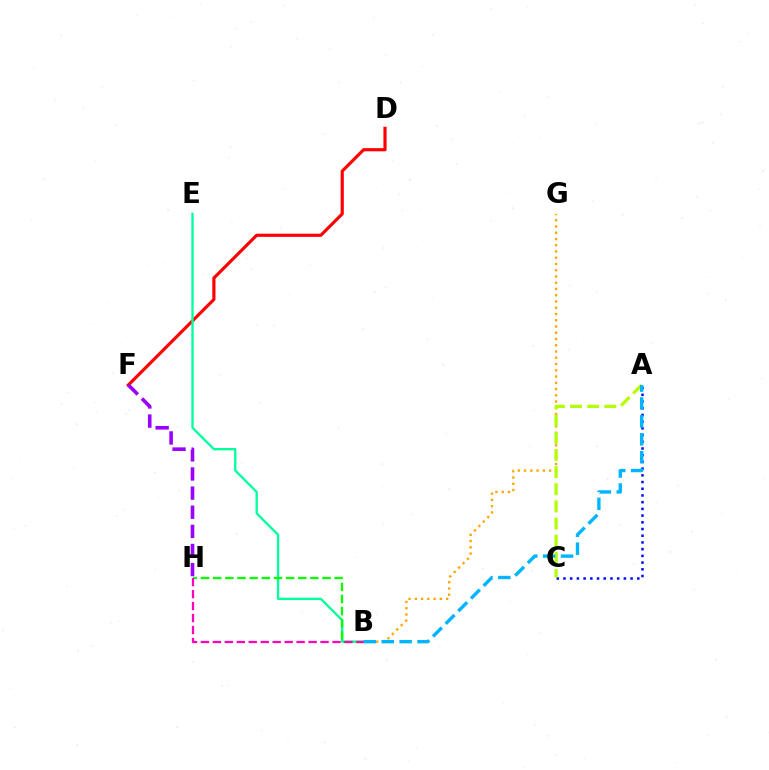{('D', 'F'): [{'color': '#ff0000', 'line_style': 'solid', 'thickness': 2.28}], ('B', 'E'): [{'color': '#00ff9d', 'line_style': 'solid', 'thickness': 1.67}], ('B', 'G'): [{'color': '#ffa500', 'line_style': 'dotted', 'thickness': 1.7}], ('F', 'H'): [{'color': '#9b00ff', 'line_style': 'dashed', 'thickness': 2.6}], ('B', 'H'): [{'color': '#08ff00', 'line_style': 'dashed', 'thickness': 1.65}, {'color': '#ff00bd', 'line_style': 'dashed', 'thickness': 1.62}], ('A', 'C'): [{'color': '#0010ff', 'line_style': 'dotted', 'thickness': 1.82}, {'color': '#b3ff00', 'line_style': 'dashed', 'thickness': 2.33}], ('A', 'B'): [{'color': '#00b5ff', 'line_style': 'dashed', 'thickness': 2.43}]}